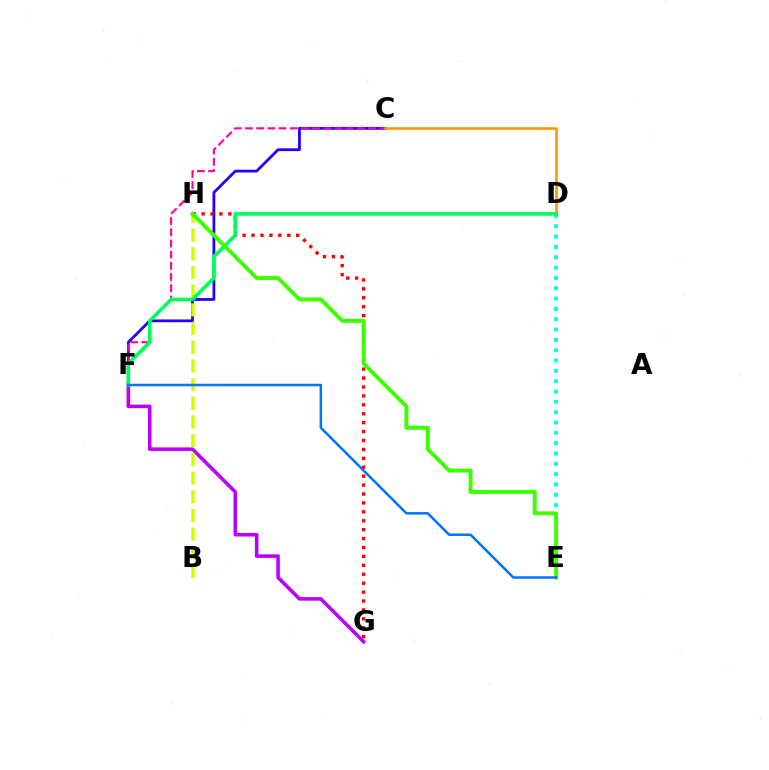{('D', 'E'): [{'color': '#00fff6', 'line_style': 'dotted', 'thickness': 2.81}], ('C', 'F'): [{'color': '#2500ff', 'line_style': 'solid', 'thickness': 2.01}, {'color': '#ff00ac', 'line_style': 'dashed', 'thickness': 1.52}], ('F', 'G'): [{'color': '#b900ff', 'line_style': 'solid', 'thickness': 2.56}], ('B', 'H'): [{'color': '#d1ff00', 'line_style': 'dashed', 'thickness': 2.54}], ('G', 'H'): [{'color': '#ff0000', 'line_style': 'dotted', 'thickness': 2.42}], ('C', 'D'): [{'color': '#ff9400', 'line_style': 'solid', 'thickness': 1.84}], ('D', 'F'): [{'color': '#00ff5c', 'line_style': 'solid', 'thickness': 2.58}], ('E', 'H'): [{'color': '#3dff00', 'line_style': 'solid', 'thickness': 2.83}], ('E', 'F'): [{'color': '#0074ff', 'line_style': 'solid', 'thickness': 1.8}]}